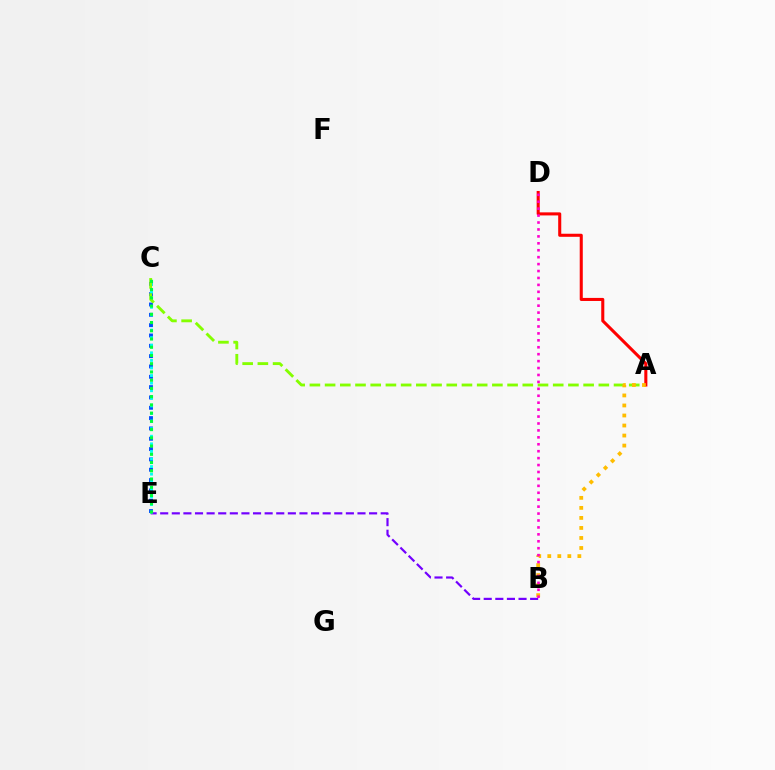{('C', 'E'): [{'color': '#004bff', 'line_style': 'dotted', 'thickness': 2.81}, {'color': '#00fff6', 'line_style': 'dotted', 'thickness': 2.06}, {'color': '#00ff39', 'line_style': 'dotted', 'thickness': 2.24}], ('B', 'E'): [{'color': '#7200ff', 'line_style': 'dashed', 'thickness': 1.58}], ('A', 'C'): [{'color': '#84ff00', 'line_style': 'dashed', 'thickness': 2.07}], ('A', 'D'): [{'color': '#ff0000', 'line_style': 'solid', 'thickness': 2.2}], ('A', 'B'): [{'color': '#ffbd00', 'line_style': 'dotted', 'thickness': 2.72}], ('B', 'D'): [{'color': '#ff00cf', 'line_style': 'dotted', 'thickness': 1.88}]}